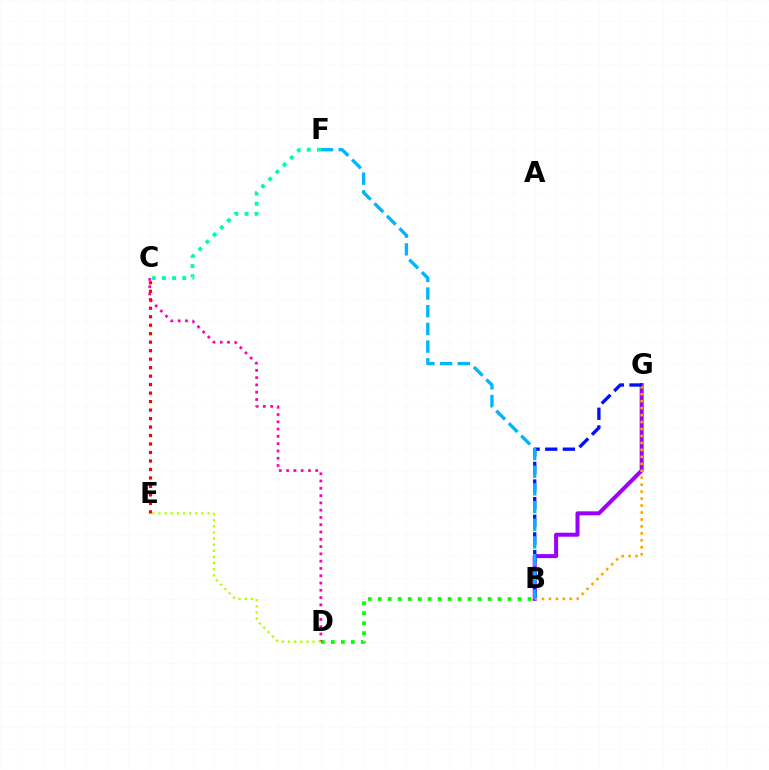{('B', 'G'): [{'color': '#9b00ff', 'line_style': 'solid', 'thickness': 2.88}, {'color': '#ffa500', 'line_style': 'dotted', 'thickness': 1.89}, {'color': '#0010ff', 'line_style': 'dashed', 'thickness': 2.39}], ('B', 'D'): [{'color': '#08ff00', 'line_style': 'dotted', 'thickness': 2.71}], ('C', 'D'): [{'color': '#ff00bd', 'line_style': 'dotted', 'thickness': 1.98}], ('C', 'E'): [{'color': '#ff0000', 'line_style': 'dotted', 'thickness': 2.31}], ('D', 'E'): [{'color': '#b3ff00', 'line_style': 'dotted', 'thickness': 1.66}], ('C', 'F'): [{'color': '#00ff9d', 'line_style': 'dotted', 'thickness': 2.75}], ('B', 'F'): [{'color': '#00b5ff', 'line_style': 'dashed', 'thickness': 2.4}]}